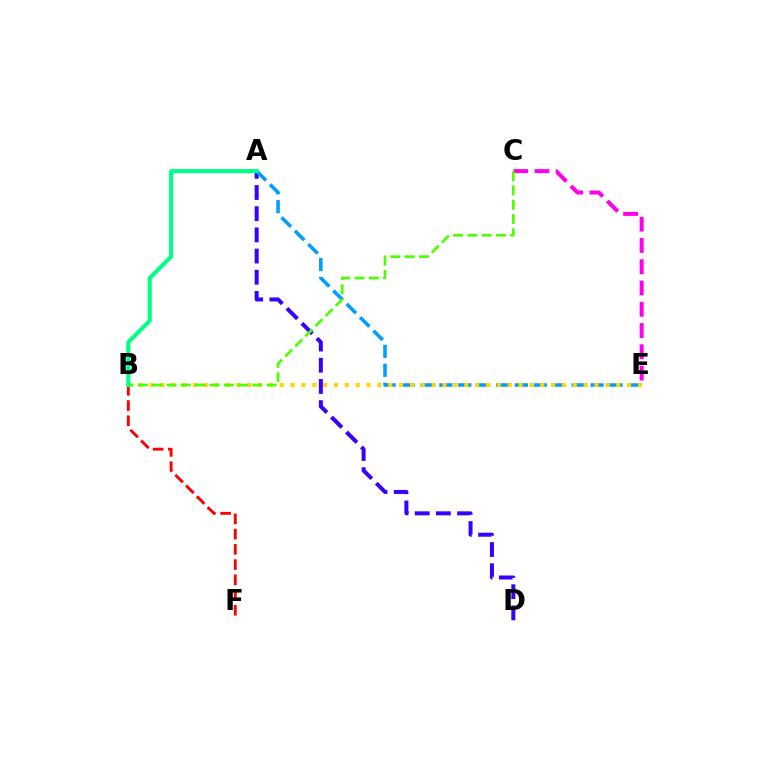{('A', 'D'): [{'color': '#3700ff', 'line_style': 'dashed', 'thickness': 2.88}], ('B', 'F'): [{'color': '#ff0000', 'line_style': 'dashed', 'thickness': 2.07}], ('A', 'E'): [{'color': '#009eff', 'line_style': 'dashed', 'thickness': 2.57}], ('B', 'E'): [{'color': '#ffd500', 'line_style': 'dotted', 'thickness': 2.95}], ('C', 'E'): [{'color': '#ff00ed', 'line_style': 'dashed', 'thickness': 2.89}], ('B', 'C'): [{'color': '#4fff00', 'line_style': 'dashed', 'thickness': 1.94}], ('A', 'B'): [{'color': '#00ff86', 'line_style': 'solid', 'thickness': 2.95}]}